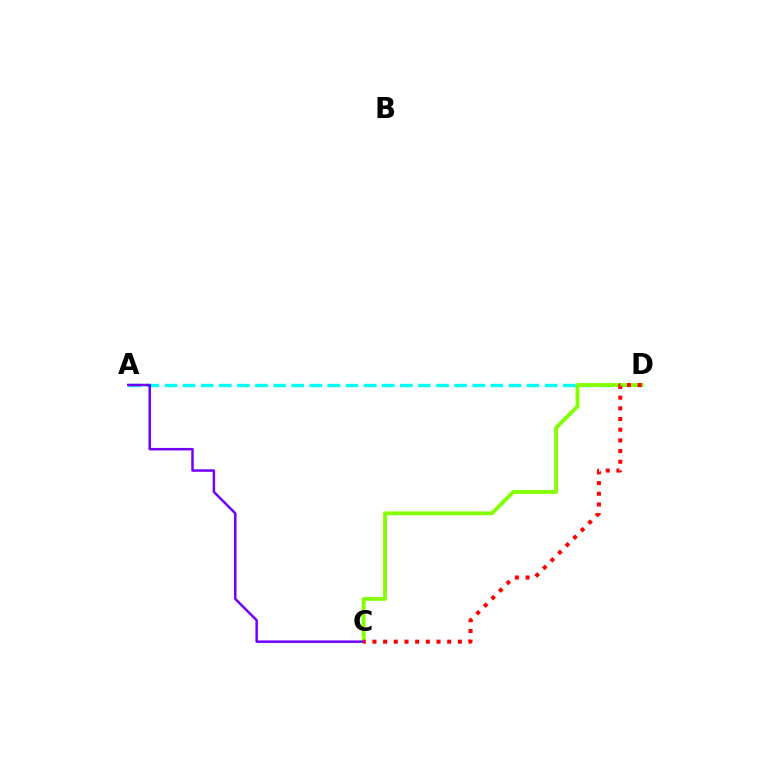{('A', 'D'): [{'color': '#00fff6', 'line_style': 'dashed', 'thickness': 2.46}], ('C', 'D'): [{'color': '#84ff00', 'line_style': 'solid', 'thickness': 2.76}, {'color': '#ff0000', 'line_style': 'dotted', 'thickness': 2.9}], ('A', 'C'): [{'color': '#7200ff', 'line_style': 'solid', 'thickness': 1.8}]}